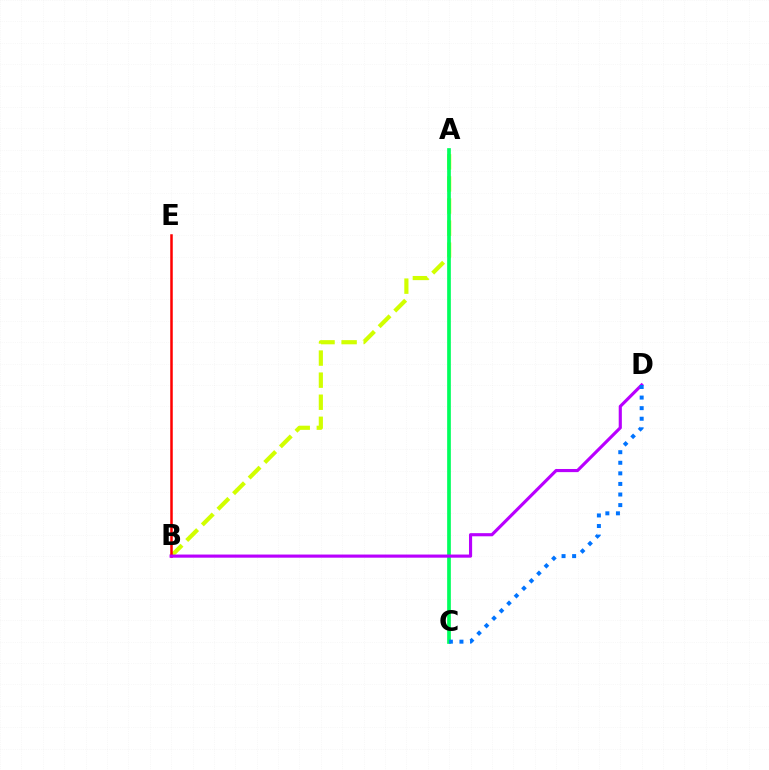{('A', 'B'): [{'color': '#d1ff00', 'line_style': 'dashed', 'thickness': 3.0}], ('B', 'E'): [{'color': '#ff0000', 'line_style': 'solid', 'thickness': 1.81}], ('A', 'C'): [{'color': '#00ff5c', 'line_style': 'solid', 'thickness': 2.66}], ('B', 'D'): [{'color': '#b900ff', 'line_style': 'solid', 'thickness': 2.26}], ('C', 'D'): [{'color': '#0074ff', 'line_style': 'dotted', 'thickness': 2.87}]}